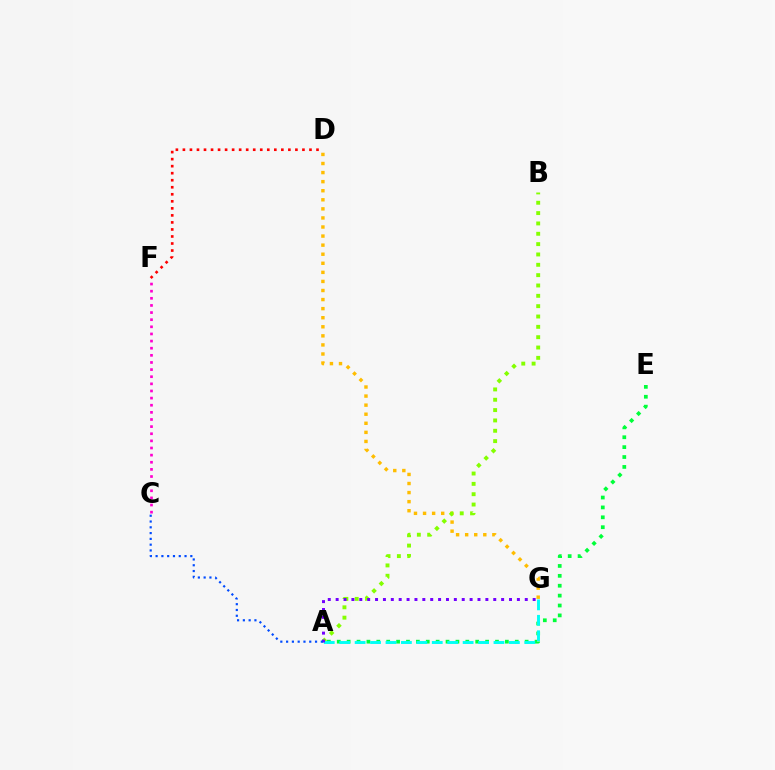{('D', 'G'): [{'color': '#ffbd00', 'line_style': 'dotted', 'thickness': 2.46}], ('A', 'B'): [{'color': '#84ff00', 'line_style': 'dotted', 'thickness': 2.81}], ('A', 'E'): [{'color': '#00ff39', 'line_style': 'dotted', 'thickness': 2.69}], ('D', 'F'): [{'color': '#ff0000', 'line_style': 'dotted', 'thickness': 1.91}], ('A', 'G'): [{'color': '#00fff6', 'line_style': 'dashed', 'thickness': 2.1}, {'color': '#7200ff', 'line_style': 'dotted', 'thickness': 2.14}], ('C', 'F'): [{'color': '#ff00cf', 'line_style': 'dotted', 'thickness': 1.94}], ('A', 'C'): [{'color': '#004bff', 'line_style': 'dotted', 'thickness': 1.57}]}